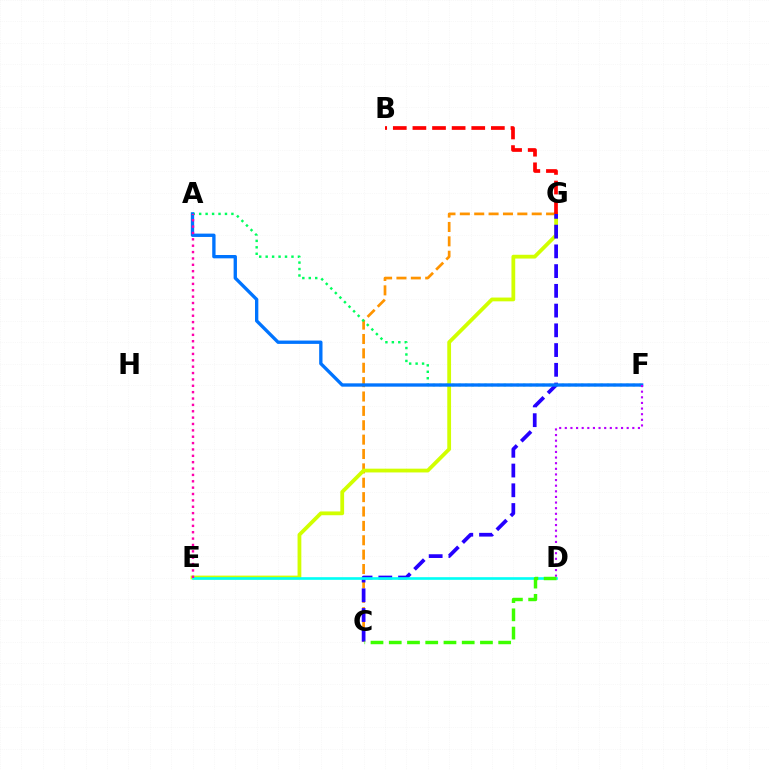{('C', 'G'): [{'color': '#ff9400', 'line_style': 'dashed', 'thickness': 1.95}, {'color': '#2500ff', 'line_style': 'dashed', 'thickness': 2.68}], ('E', 'G'): [{'color': '#d1ff00', 'line_style': 'solid', 'thickness': 2.73}], ('B', 'G'): [{'color': '#ff0000', 'line_style': 'dashed', 'thickness': 2.66}], ('A', 'F'): [{'color': '#00ff5c', 'line_style': 'dotted', 'thickness': 1.75}, {'color': '#0074ff', 'line_style': 'solid', 'thickness': 2.4}], ('D', 'F'): [{'color': '#b900ff', 'line_style': 'dotted', 'thickness': 1.53}], ('D', 'E'): [{'color': '#00fff6', 'line_style': 'solid', 'thickness': 1.9}], ('A', 'E'): [{'color': '#ff00ac', 'line_style': 'dotted', 'thickness': 1.73}], ('C', 'D'): [{'color': '#3dff00', 'line_style': 'dashed', 'thickness': 2.48}]}